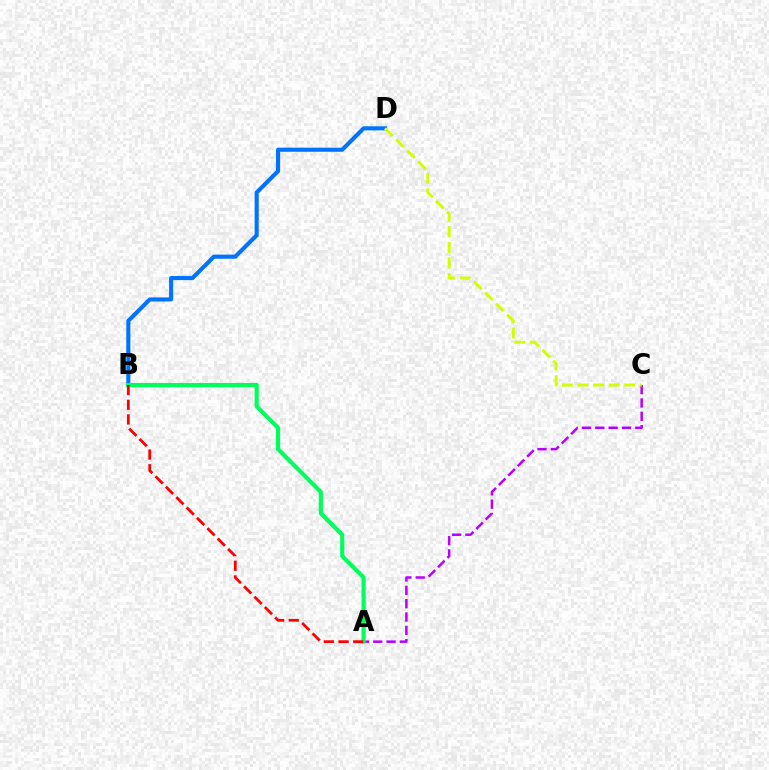{('A', 'C'): [{'color': '#b900ff', 'line_style': 'dashed', 'thickness': 1.81}], ('B', 'D'): [{'color': '#0074ff', 'line_style': 'solid', 'thickness': 2.97}], ('C', 'D'): [{'color': '#d1ff00', 'line_style': 'dashed', 'thickness': 2.12}], ('A', 'B'): [{'color': '#00ff5c', 'line_style': 'solid', 'thickness': 2.98}, {'color': '#ff0000', 'line_style': 'dashed', 'thickness': 1.99}]}